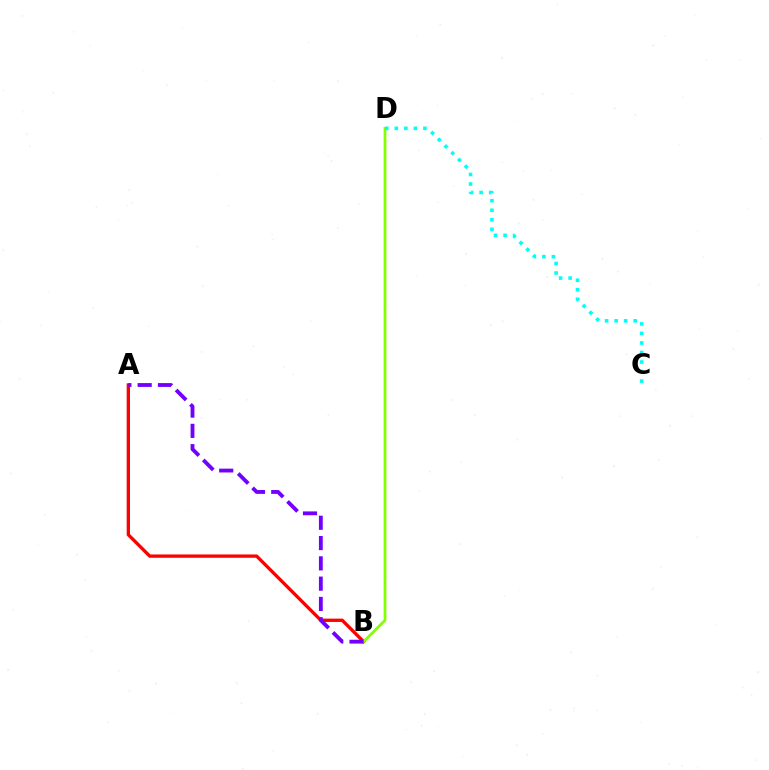{('A', 'B'): [{'color': '#ff0000', 'line_style': 'solid', 'thickness': 2.39}, {'color': '#7200ff', 'line_style': 'dashed', 'thickness': 2.76}], ('B', 'D'): [{'color': '#84ff00', 'line_style': 'solid', 'thickness': 1.98}], ('C', 'D'): [{'color': '#00fff6', 'line_style': 'dotted', 'thickness': 2.59}]}